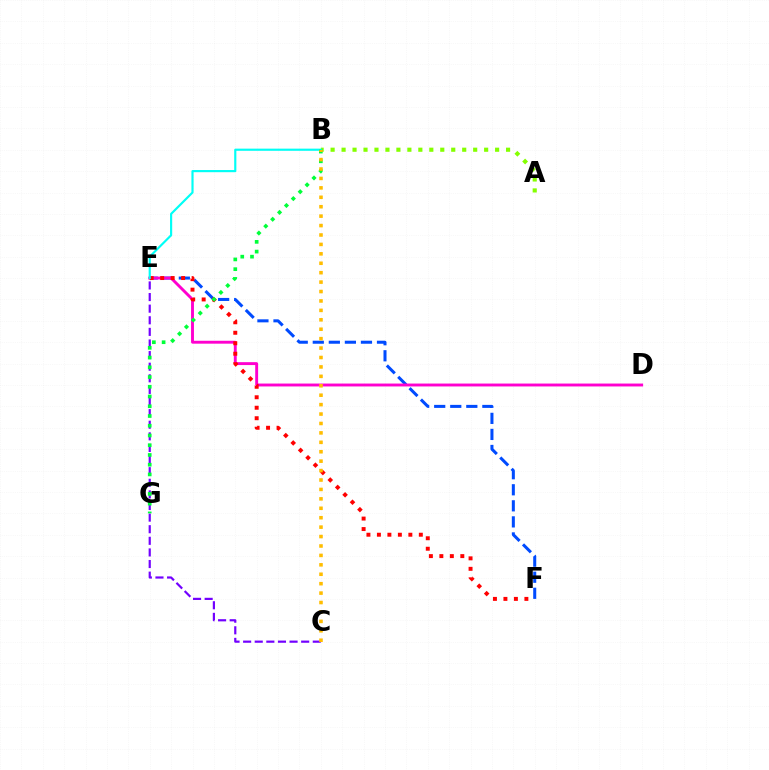{('E', 'F'): [{'color': '#004bff', 'line_style': 'dashed', 'thickness': 2.18}, {'color': '#ff0000', 'line_style': 'dotted', 'thickness': 2.85}], ('D', 'E'): [{'color': '#ff00cf', 'line_style': 'solid', 'thickness': 2.09}], ('A', 'B'): [{'color': '#84ff00', 'line_style': 'dotted', 'thickness': 2.98}], ('C', 'E'): [{'color': '#7200ff', 'line_style': 'dashed', 'thickness': 1.58}], ('B', 'E'): [{'color': '#00fff6', 'line_style': 'solid', 'thickness': 1.56}], ('B', 'G'): [{'color': '#00ff39', 'line_style': 'dotted', 'thickness': 2.65}], ('B', 'C'): [{'color': '#ffbd00', 'line_style': 'dotted', 'thickness': 2.56}]}